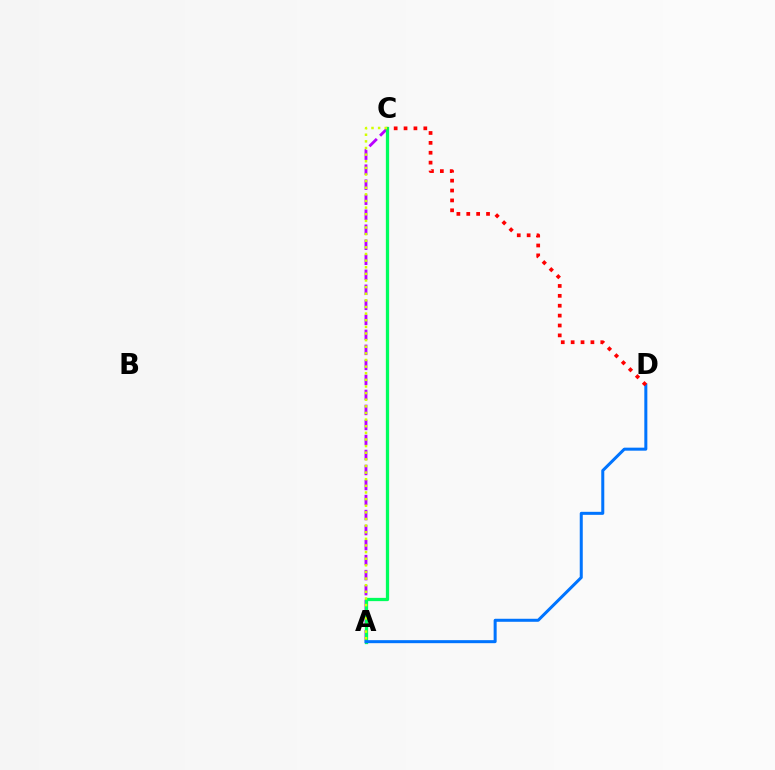{('A', 'C'): [{'color': '#b900ff', 'line_style': 'dashed', 'thickness': 2.04}, {'color': '#00ff5c', 'line_style': 'solid', 'thickness': 2.35}, {'color': '#d1ff00', 'line_style': 'dotted', 'thickness': 1.8}], ('A', 'D'): [{'color': '#0074ff', 'line_style': 'solid', 'thickness': 2.17}], ('C', 'D'): [{'color': '#ff0000', 'line_style': 'dotted', 'thickness': 2.69}]}